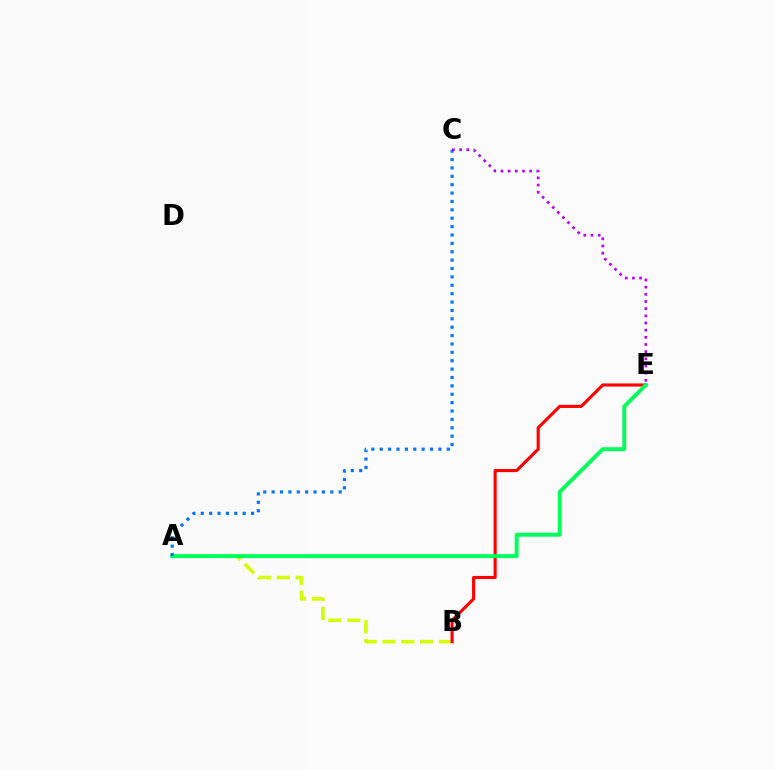{('A', 'B'): [{'color': '#d1ff00', 'line_style': 'dashed', 'thickness': 2.56}], ('B', 'E'): [{'color': '#ff0000', 'line_style': 'solid', 'thickness': 2.24}], ('A', 'E'): [{'color': '#00ff5c', 'line_style': 'solid', 'thickness': 2.83}], ('A', 'C'): [{'color': '#0074ff', 'line_style': 'dotted', 'thickness': 2.28}], ('C', 'E'): [{'color': '#b900ff', 'line_style': 'dotted', 'thickness': 1.95}]}